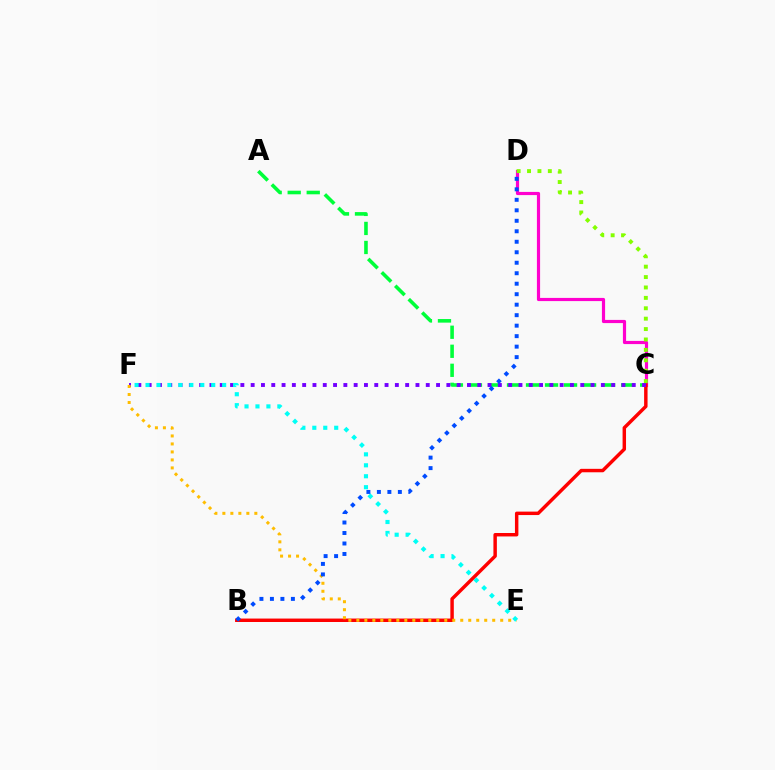{('C', 'D'): [{'color': '#ff00cf', 'line_style': 'solid', 'thickness': 2.29}, {'color': '#84ff00', 'line_style': 'dotted', 'thickness': 2.83}], ('B', 'C'): [{'color': '#ff0000', 'line_style': 'solid', 'thickness': 2.48}], ('A', 'C'): [{'color': '#00ff39', 'line_style': 'dashed', 'thickness': 2.58}], ('C', 'F'): [{'color': '#7200ff', 'line_style': 'dotted', 'thickness': 2.8}], ('E', 'F'): [{'color': '#ffbd00', 'line_style': 'dotted', 'thickness': 2.17}, {'color': '#00fff6', 'line_style': 'dotted', 'thickness': 2.97}], ('B', 'D'): [{'color': '#004bff', 'line_style': 'dotted', 'thickness': 2.85}]}